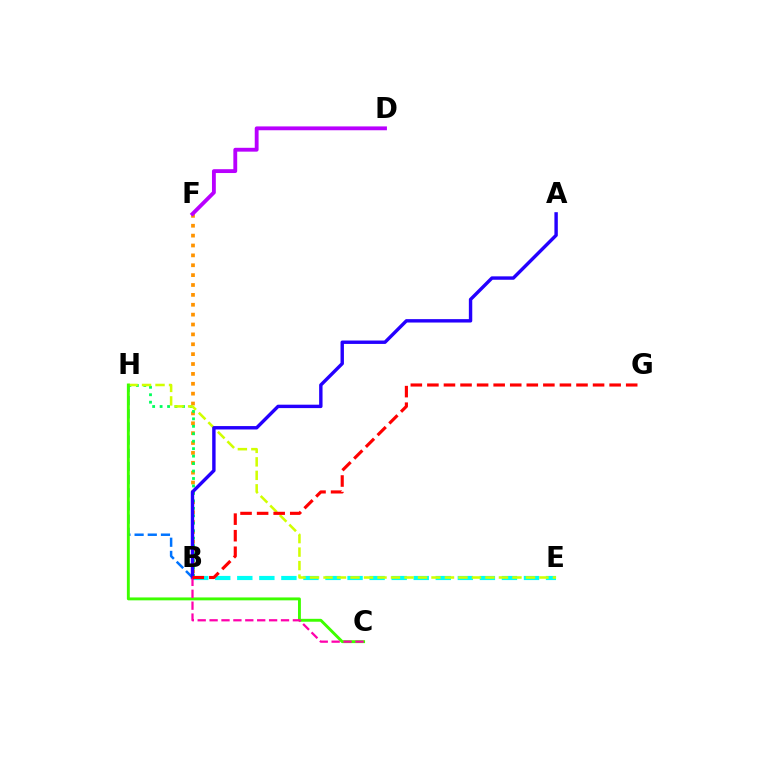{('B', 'F'): [{'color': '#ff9400', 'line_style': 'dotted', 'thickness': 2.68}], ('B', 'H'): [{'color': '#00ff5c', 'line_style': 'dotted', 'thickness': 2.03}, {'color': '#0074ff', 'line_style': 'dashed', 'thickness': 1.79}], ('B', 'E'): [{'color': '#00fff6', 'line_style': 'dashed', 'thickness': 3.0}], ('E', 'H'): [{'color': '#d1ff00', 'line_style': 'dashed', 'thickness': 1.83}], ('A', 'B'): [{'color': '#2500ff', 'line_style': 'solid', 'thickness': 2.45}], ('C', 'H'): [{'color': '#3dff00', 'line_style': 'solid', 'thickness': 2.09}], ('B', 'C'): [{'color': '#ff00ac', 'line_style': 'dashed', 'thickness': 1.62}], ('D', 'F'): [{'color': '#b900ff', 'line_style': 'solid', 'thickness': 2.77}], ('B', 'G'): [{'color': '#ff0000', 'line_style': 'dashed', 'thickness': 2.25}]}